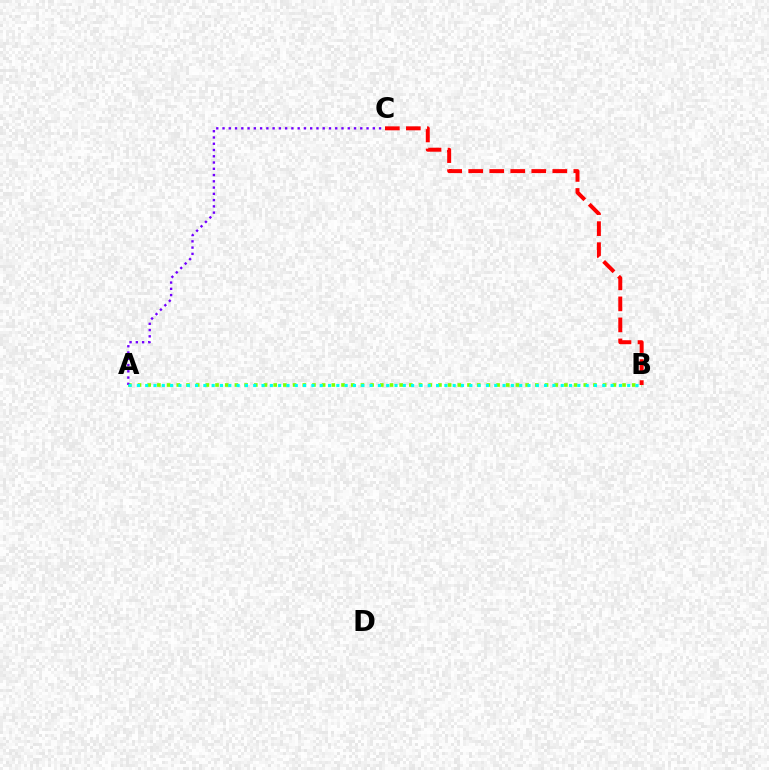{('A', 'B'): [{'color': '#84ff00', 'line_style': 'dotted', 'thickness': 2.63}, {'color': '#00fff6', 'line_style': 'dotted', 'thickness': 2.26}], ('B', 'C'): [{'color': '#ff0000', 'line_style': 'dashed', 'thickness': 2.86}], ('A', 'C'): [{'color': '#7200ff', 'line_style': 'dotted', 'thickness': 1.7}]}